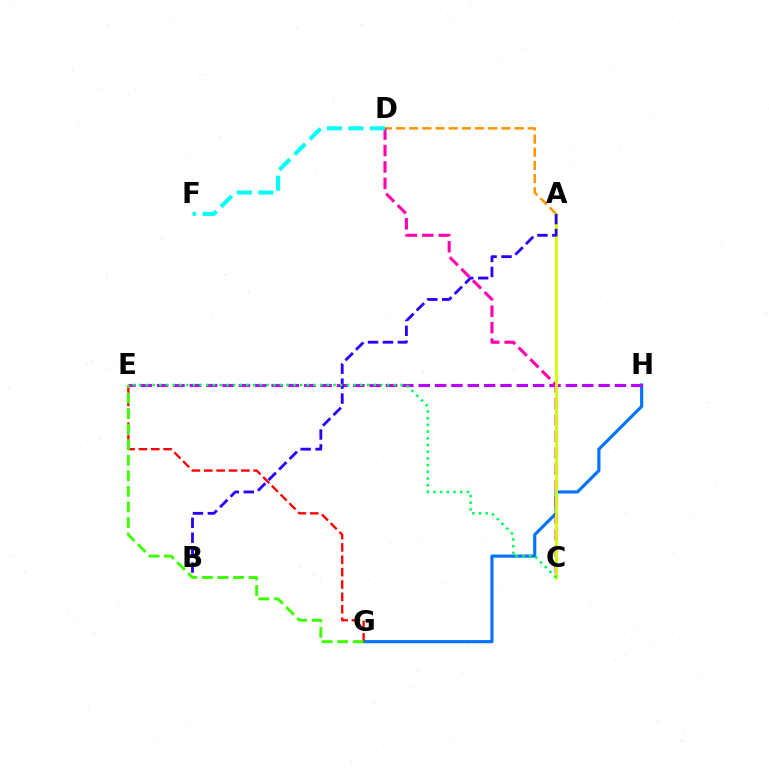{('G', 'H'): [{'color': '#0074ff', 'line_style': 'solid', 'thickness': 2.28}], ('E', 'H'): [{'color': '#b900ff', 'line_style': 'dashed', 'thickness': 2.22}], ('A', 'D'): [{'color': '#ff9400', 'line_style': 'dashed', 'thickness': 1.79}], ('E', 'G'): [{'color': '#ff0000', 'line_style': 'dashed', 'thickness': 1.68}, {'color': '#3dff00', 'line_style': 'dashed', 'thickness': 2.12}], ('C', 'D'): [{'color': '#ff00ac', 'line_style': 'dashed', 'thickness': 2.23}], ('A', 'C'): [{'color': '#d1ff00', 'line_style': 'solid', 'thickness': 2.04}], ('A', 'B'): [{'color': '#2500ff', 'line_style': 'dashed', 'thickness': 2.03}], ('C', 'E'): [{'color': '#00ff5c', 'line_style': 'dotted', 'thickness': 1.82}], ('D', 'F'): [{'color': '#00fff6', 'line_style': 'dashed', 'thickness': 2.93}]}